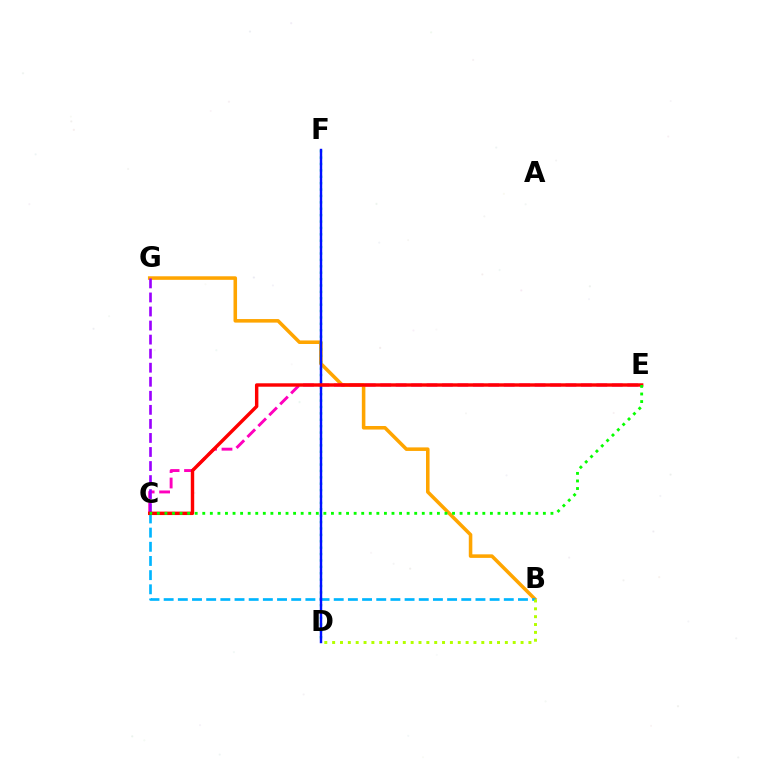{('B', 'G'): [{'color': '#ffa500', 'line_style': 'solid', 'thickness': 2.56}], ('D', 'F'): [{'color': '#00ff9d', 'line_style': 'dotted', 'thickness': 1.74}, {'color': '#0010ff', 'line_style': 'solid', 'thickness': 1.75}], ('B', 'C'): [{'color': '#00b5ff', 'line_style': 'dashed', 'thickness': 1.93}], ('B', 'D'): [{'color': '#b3ff00', 'line_style': 'dotted', 'thickness': 2.13}], ('C', 'E'): [{'color': '#ff00bd', 'line_style': 'dashed', 'thickness': 2.1}, {'color': '#ff0000', 'line_style': 'solid', 'thickness': 2.47}, {'color': '#08ff00', 'line_style': 'dotted', 'thickness': 2.06}], ('C', 'G'): [{'color': '#9b00ff', 'line_style': 'dashed', 'thickness': 1.91}]}